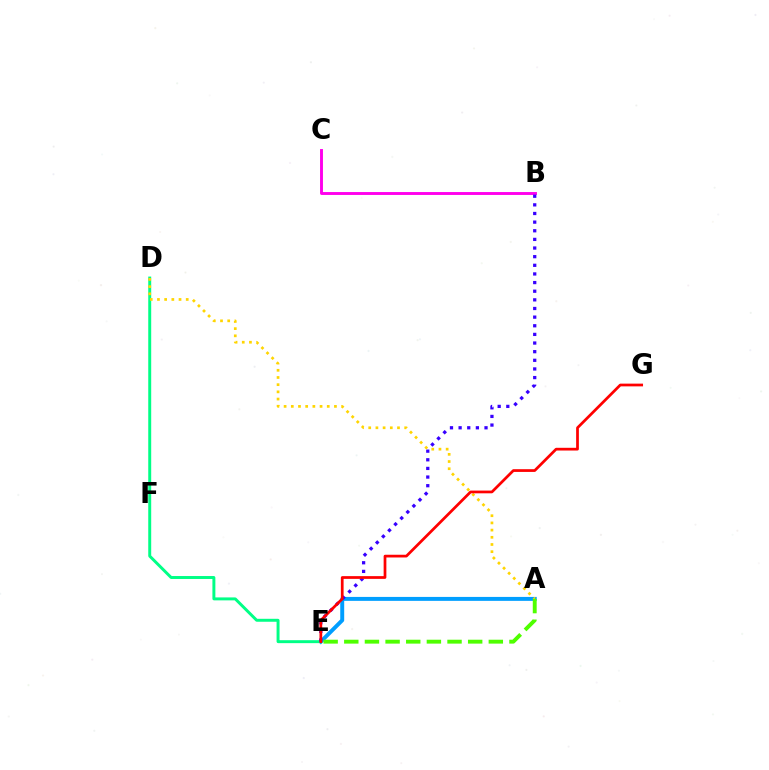{('A', 'E'): [{'color': '#009eff', 'line_style': 'solid', 'thickness': 2.84}, {'color': '#4fff00', 'line_style': 'dashed', 'thickness': 2.8}], ('B', 'C'): [{'color': '#ff00ed', 'line_style': 'solid', 'thickness': 2.09}], ('D', 'E'): [{'color': '#00ff86', 'line_style': 'solid', 'thickness': 2.13}], ('B', 'E'): [{'color': '#3700ff', 'line_style': 'dotted', 'thickness': 2.35}], ('A', 'D'): [{'color': '#ffd500', 'line_style': 'dotted', 'thickness': 1.95}], ('E', 'G'): [{'color': '#ff0000', 'line_style': 'solid', 'thickness': 1.97}]}